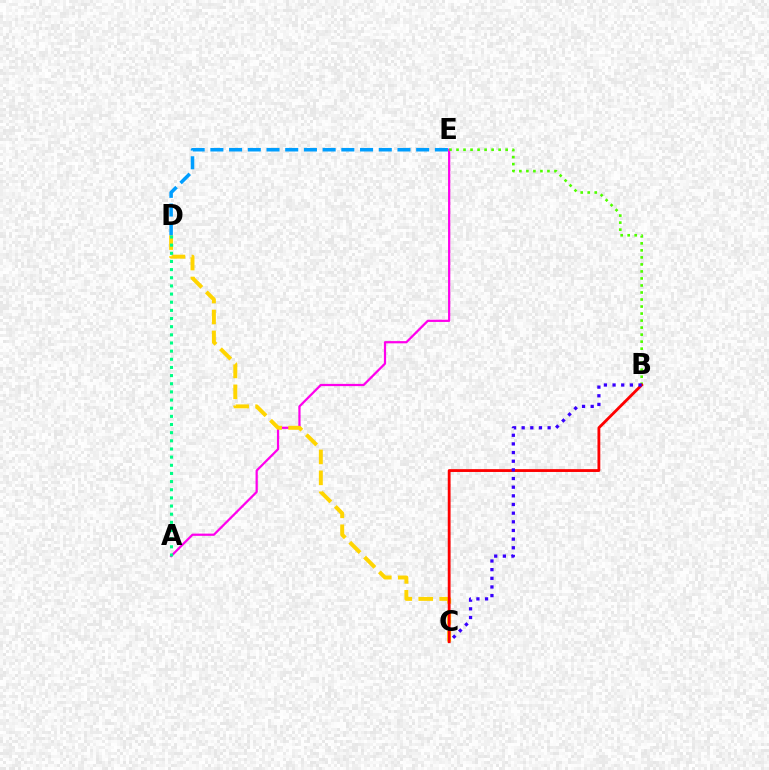{('A', 'E'): [{'color': '#ff00ed', 'line_style': 'solid', 'thickness': 1.6}], ('B', 'E'): [{'color': '#4fff00', 'line_style': 'dotted', 'thickness': 1.91}], ('C', 'D'): [{'color': '#ffd500', 'line_style': 'dashed', 'thickness': 2.84}], ('A', 'D'): [{'color': '#00ff86', 'line_style': 'dotted', 'thickness': 2.22}], ('D', 'E'): [{'color': '#009eff', 'line_style': 'dashed', 'thickness': 2.54}], ('B', 'C'): [{'color': '#ff0000', 'line_style': 'solid', 'thickness': 2.03}, {'color': '#3700ff', 'line_style': 'dotted', 'thickness': 2.35}]}